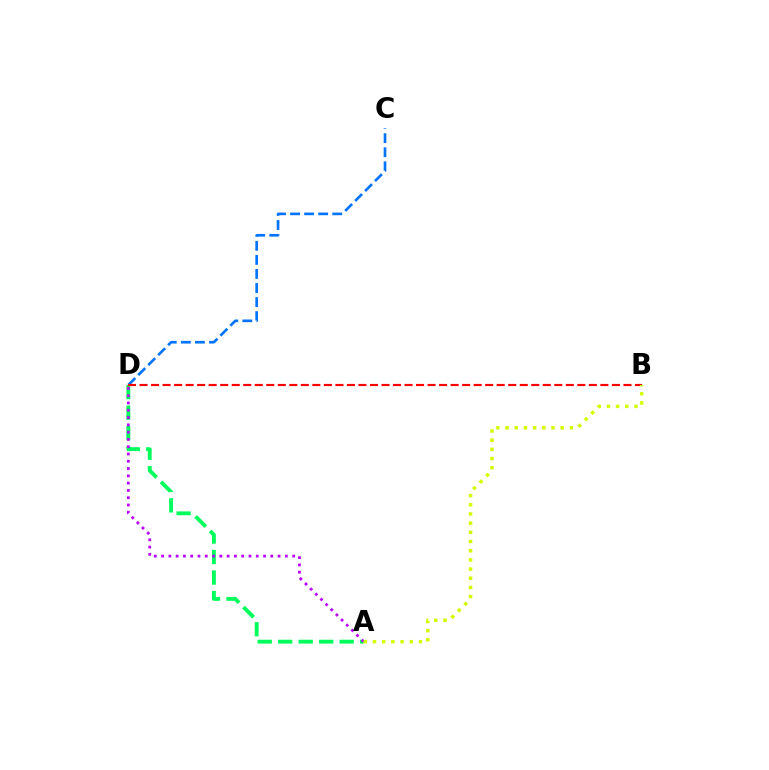{('C', 'D'): [{'color': '#0074ff', 'line_style': 'dashed', 'thickness': 1.91}], ('A', 'D'): [{'color': '#00ff5c', 'line_style': 'dashed', 'thickness': 2.78}, {'color': '#b900ff', 'line_style': 'dotted', 'thickness': 1.98}], ('B', 'D'): [{'color': '#ff0000', 'line_style': 'dashed', 'thickness': 1.57}], ('A', 'B'): [{'color': '#d1ff00', 'line_style': 'dotted', 'thickness': 2.49}]}